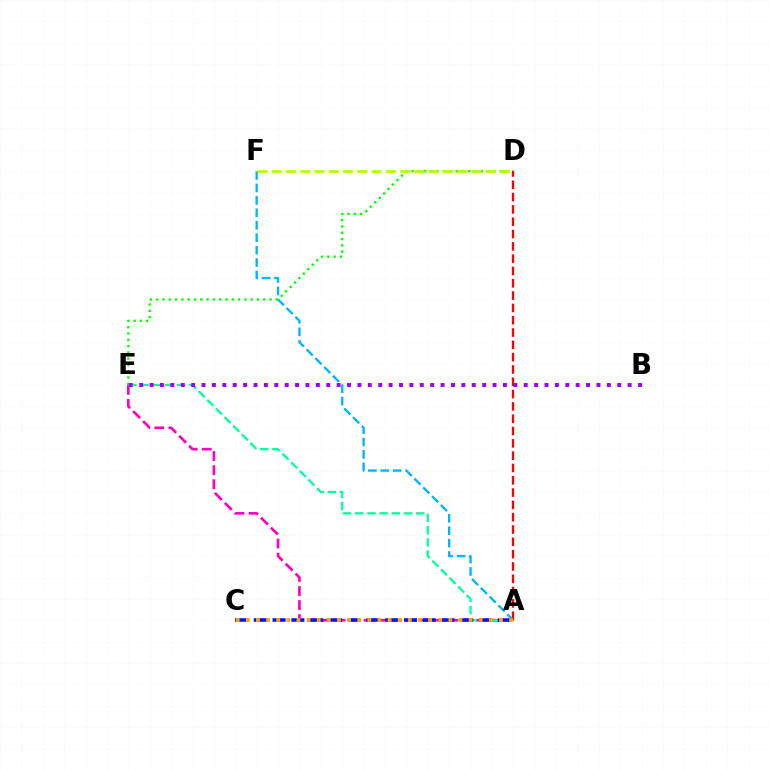{('A', 'F'): [{'color': '#00b5ff', 'line_style': 'dashed', 'thickness': 1.69}], ('D', 'E'): [{'color': '#08ff00', 'line_style': 'dotted', 'thickness': 1.71}], ('A', 'E'): [{'color': '#ff00bd', 'line_style': 'dashed', 'thickness': 1.91}, {'color': '#00ff9d', 'line_style': 'dashed', 'thickness': 1.66}], ('A', 'C'): [{'color': '#0010ff', 'line_style': 'dashed', 'thickness': 2.55}, {'color': '#ffa500', 'line_style': 'dotted', 'thickness': 2.75}], ('A', 'D'): [{'color': '#ff0000', 'line_style': 'dashed', 'thickness': 1.67}], ('B', 'E'): [{'color': '#9b00ff', 'line_style': 'dotted', 'thickness': 2.82}], ('D', 'F'): [{'color': '#b3ff00', 'line_style': 'dashed', 'thickness': 1.94}]}